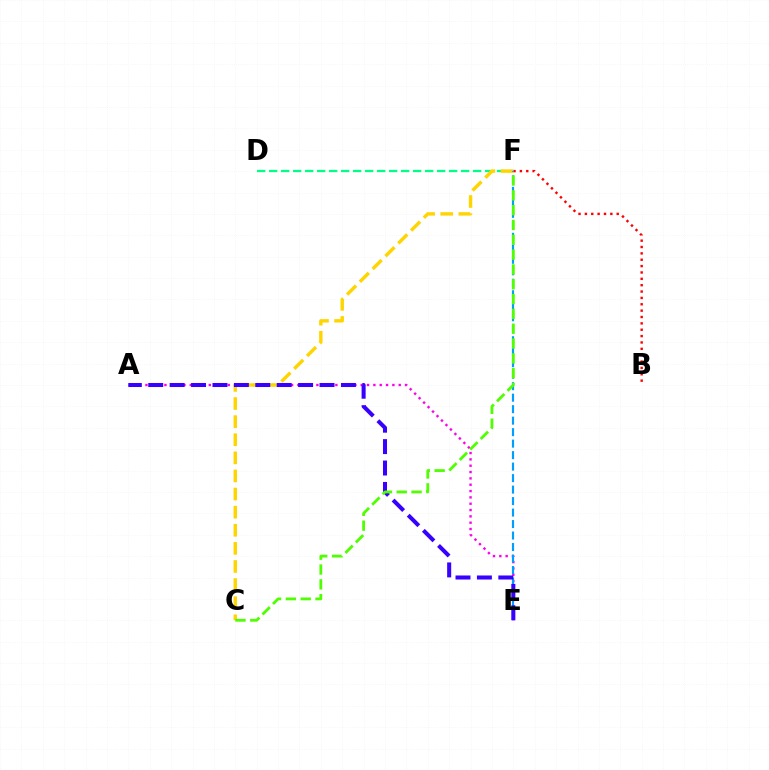{('D', 'F'): [{'color': '#00ff86', 'line_style': 'dashed', 'thickness': 1.63}], ('B', 'F'): [{'color': '#ff0000', 'line_style': 'dotted', 'thickness': 1.73}], ('A', 'E'): [{'color': '#ff00ed', 'line_style': 'dotted', 'thickness': 1.72}, {'color': '#3700ff', 'line_style': 'dashed', 'thickness': 2.91}], ('C', 'F'): [{'color': '#ffd500', 'line_style': 'dashed', 'thickness': 2.46}, {'color': '#4fff00', 'line_style': 'dashed', 'thickness': 2.01}], ('E', 'F'): [{'color': '#009eff', 'line_style': 'dashed', 'thickness': 1.56}]}